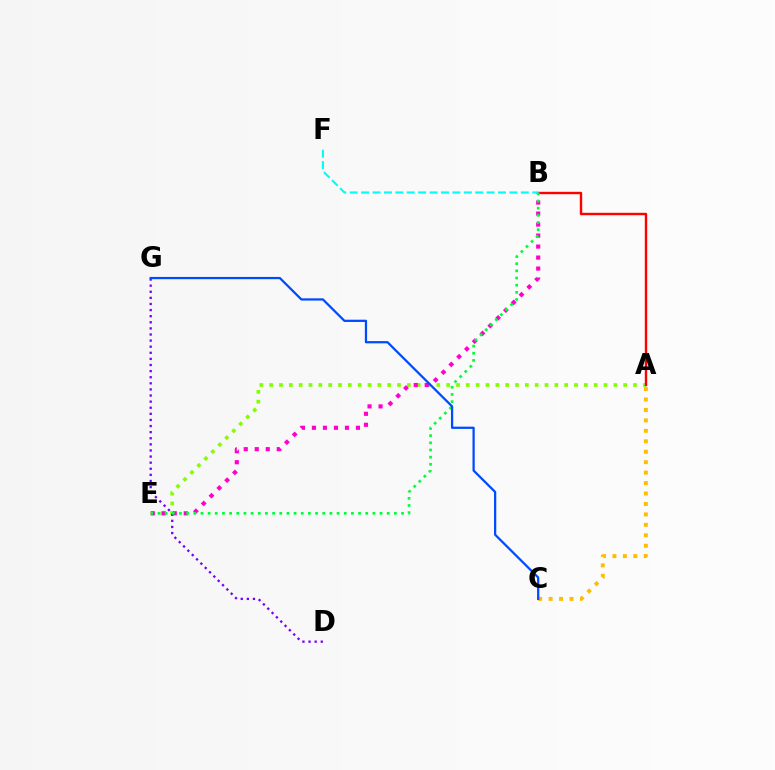{('A', 'E'): [{'color': '#84ff00', 'line_style': 'dotted', 'thickness': 2.67}], ('A', 'C'): [{'color': '#ffbd00', 'line_style': 'dotted', 'thickness': 2.84}], ('A', 'B'): [{'color': '#ff0000', 'line_style': 'solid', 'thickness': 1.73}], ('B', 'E'): [{'color': '#ff00cf', 'line_style': 'dotted', 'thickness': 2.99}, {'color': '#00ff39', 'line_style': 'dotted', 'thickness': 1.95}], ('D', 'G'): [{'color': '#7200ff', 'line_style': 'dotted', 'thickness': 1.66}], ('C', 'G'): [{'color': '#004bff', 'line_style': 'solid', 'thickness': 1.62}], ('B', 'F'): [{'color': '#00fff6', 'line_style': 'dashed', 'thickness': 1.55}]}